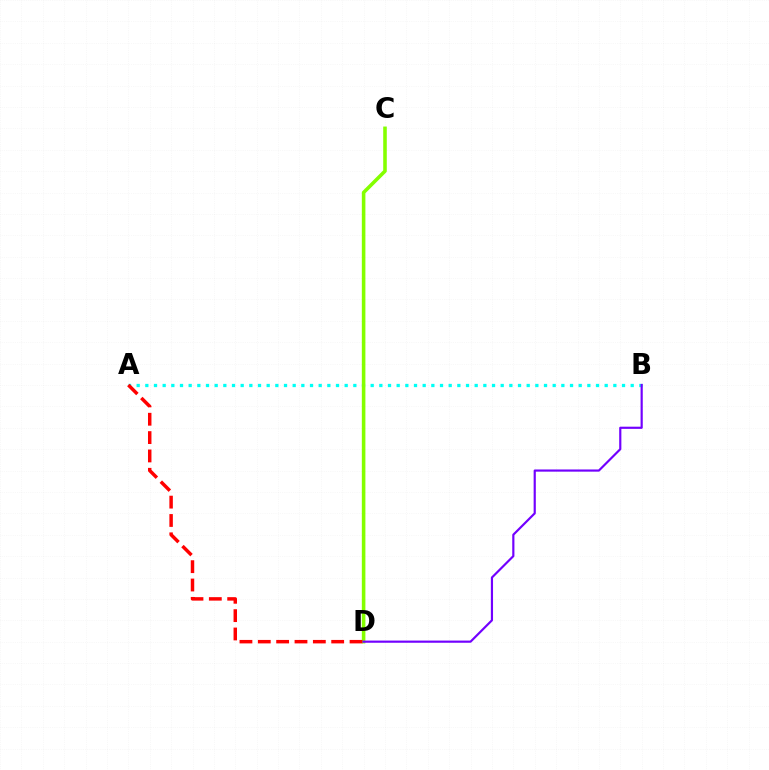{('A', 'B'): [{'color': '#00fff6', 'line_style': 'dotted', 'thickness': 2.35}], ('C', 'D'): [{'color': '#84ff00', 'line_style': 'solid', 'thickness': 2.57}], ('A', 'D'): [{'color': '#ff0000', 'line_style': 'dashed', 'thickness': 2.49}], ('B', 'D'): [{'color': '#7200ff', 'line_style': 'solid', 'thickness': 1.57}]}